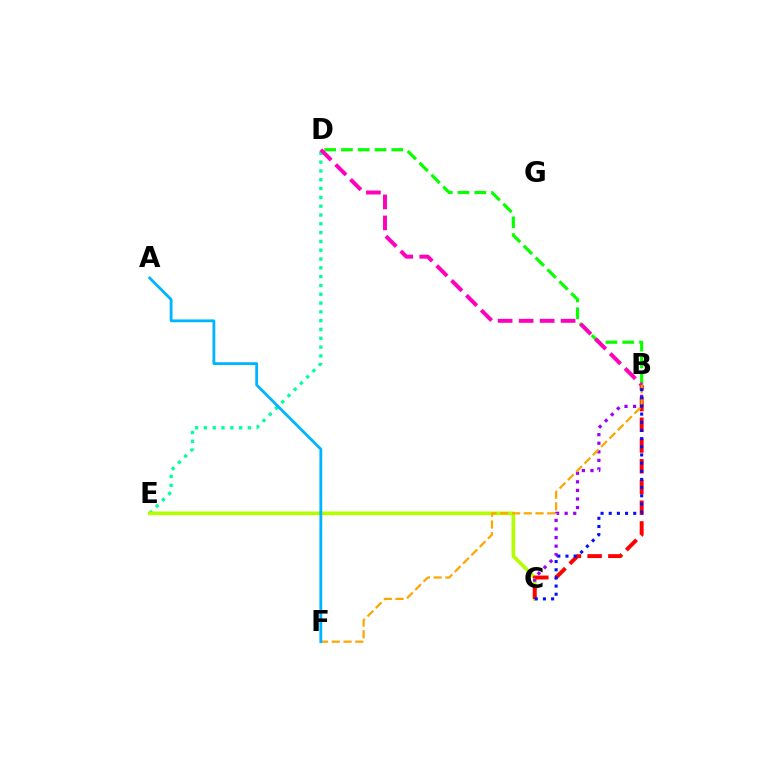{('B', 'D'): [{'color': '#08ff00', 'line_style': 'dashed', 'thickness': 2.28}, {'color': '#ff00bd', 'line_style': 'dashed', 'thickness': 2.85}], ('D', 'E'): [{'color': '#00ff9d', 'line_style': 'dotted', 'thickness': 2.39}], ('C', 'E'): [{'color': '#b3ff00', 'line_style': 'solid', 'thickness': 2.63}], ('B', 'C'): [{'color': '#9b00ff', 'line_style': 'dotted', 'thickness': 2.33}, {'color': '#ff0000', 'line_style': 'dashed', 'thickness': 2.82}, {'color': '#0010ff', 'line_style': 'dotted', 'thickness': 2.22}], ('B', 'F'): [{'color': '#ffa500', 'line_style': 'dashed', 'thickness': 1.6}], ('A', 'F'): [{'color': '#00b5ff', 'line_style': 'solid', 'thickness': 2.03}]}